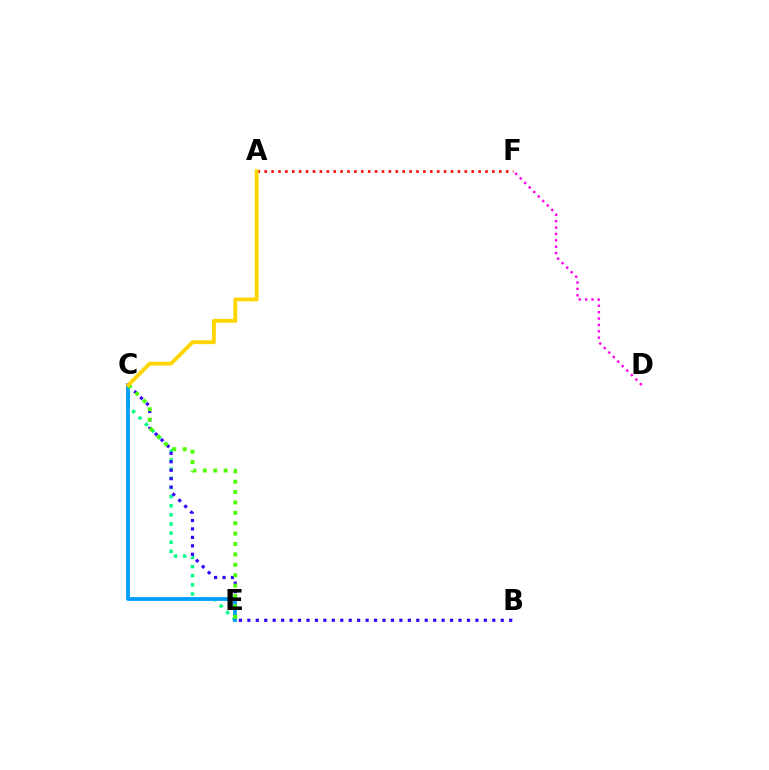{('C', 'E'): [{'color': '#00ff86', 'line_style': 'dotted', 'thickness': 2.48}, {'color': '#009eff', 'line_style': 'solid', 'thickness': 2.74}, {'color': '#4fff00', 'line_style': 'dotted', 'thickness': 2.82}], ('B', 'C'): [{'color': '#3700ff', 'line_style': 'dotted', 'thickness': 2.29}], ('A', 'F'): [{'color': '#ff0000', 'line_style': 'dotted', 'thickness': 1.87}], ('D', 'F'): [{'color': '#ff00ed', 'line_style': 'dotted', 'thickness': 1.73}], ('A', 'C'): [{'color': '#ffd500', 'line_style': 'solid', 'thickness': 2.74}]}